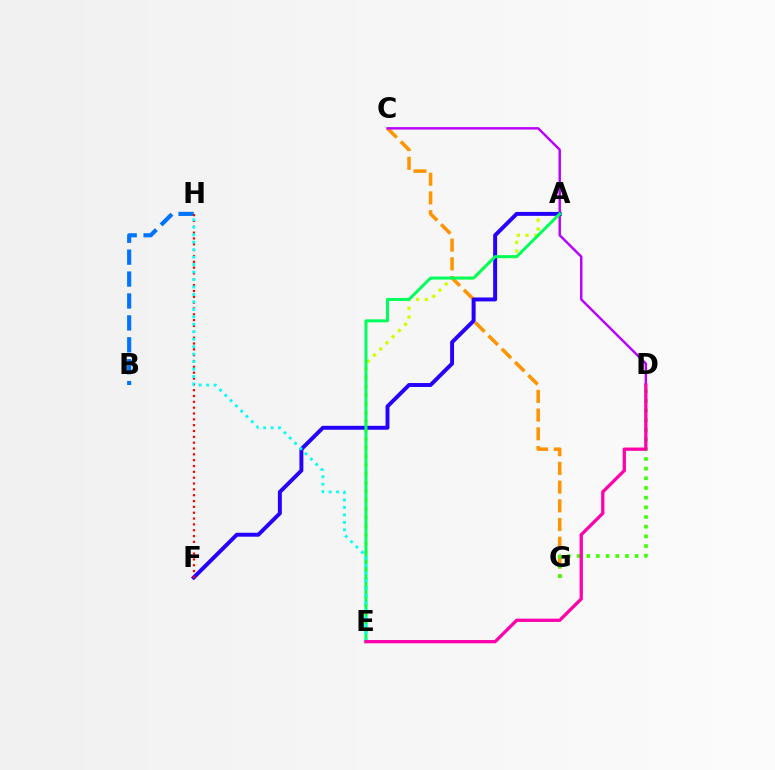{('A', 'E'): [{'color': '#d1ff00', 'line_style': 'dotted', 'thickness': 2.37}, {'color': '#00ff5c', 'line_style': 'solid', 'thickness': 2.16}], ('C', 'G'): [{'color': '#ff9400', 'line_style': 'dashed', 'thickness': 2.54}], ('C', 'D'): [{'color': '#b900ff', 'line_style': 'solid', 'thickness': 1.74}], ('B', 'H'): [{'color': '#0074ff', 'line_style': 'dashed', 'thickness': 2.98}], ('A', 'F'): [{'color': '#2500ff', 'line_style': 'solid', 'thickness': 2.83}], ('F', 'H'): [{'color': '#ff0000', 'line_style': 'dotted', 'thickness': 1.59}], ('E', 'H'): [{'color': '#00fff6', 'line_style': 'dotted', 'thickness': 2.03}], ('D', 'G'): [{'color': '#3dff00', 'line_style': 'dotted', 'thickness': 2.63}], ('D', 'E'): [{'color': '#ff00ac', 'line_style': 'solid', 'thickness': 2.36}]}